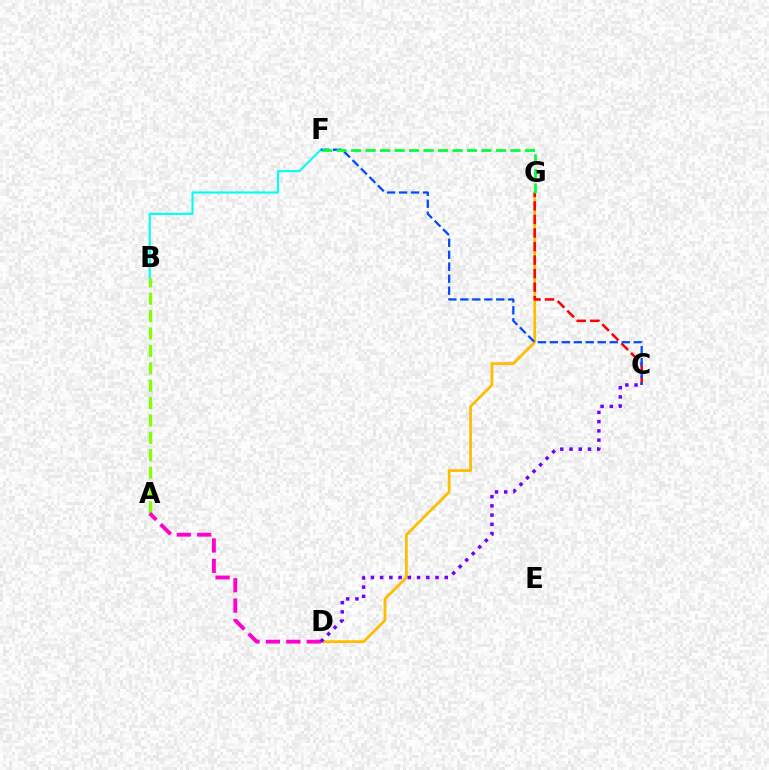{('D', 'G'): [{'color': '#ffbd00', 'line_style': 'solid', 'thickness': 1.99}], ('C', 'G'): [{'color': '#ff0000', 'line_style': 'dashed', 'thickness': 1.84}], ('B', 'F'): [{'color': '#00fff6', 'line_style': 'solid', 'thickness': 1.52}], ('A', 'B'): [{'color': '#84ff00', 'line_style': 'dashed', 'thickness': 2.36}], ('A', 'D'): [{'color': '#ff00cf', 'line_style': 'dashed', 'thickness': 2.77}], ('C', 'F'): [{'color': '#004bff', 'line_style': 'dashed', 'thickness': 1.63}], ('C', 'D'): [{'color': '#7200ff', 'line_style': 'dotted', 'thickness': 2.51}], ('F', 'G'): [{'color': '#00ff39', 'line_style': 'dashed', 'thickness': 1.97}]}